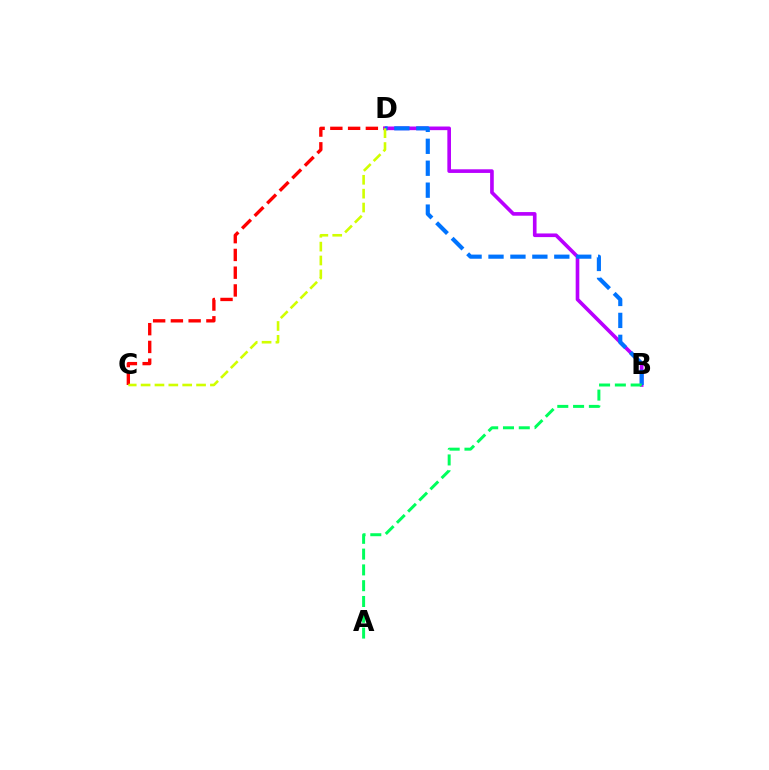{('C', 'D'): [{'color': '#ff0000', 'line_style': 'dashed', 'thickness': 2.41}, {'color': '#d1ff00', 'line_style': 'dashed', 'thickness': 1.88}], ('B', 'D'): [{'color': '#b900ff', 'line_style': 'solid', 'thickness': 2.62}, {'color': '#0074ff', 'line_style': 'dashed', 'thickness': 2.98}], ('A', 'B'): [{'color': '#00ff5c', 'line_style': 'dashed', 'thickness': 2.15}]}